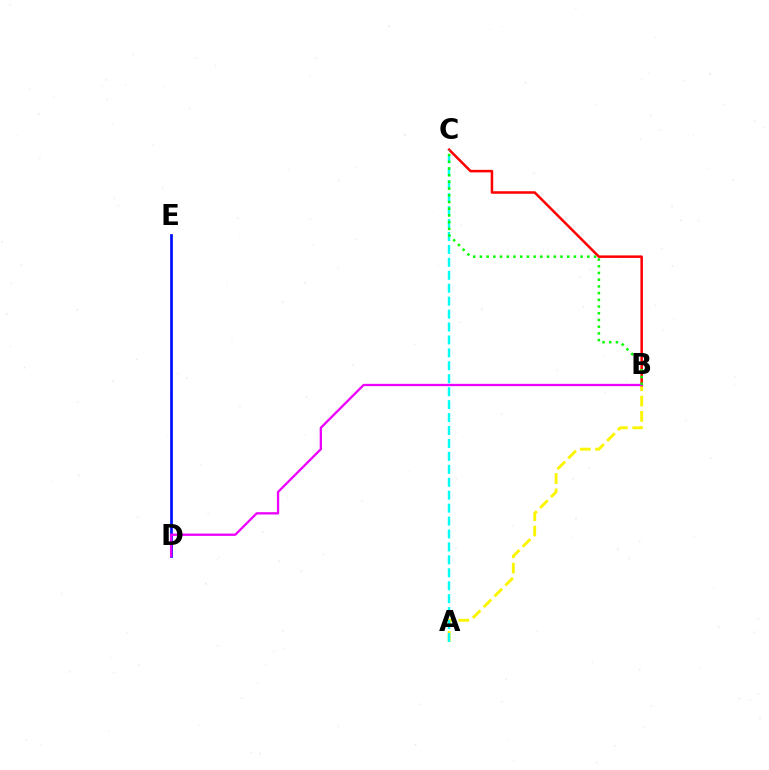{('D', 'E'): [{'color': '#0010ff', 'line_style': 'solid', 'thickness': 1.96}], ('A', 'B'): [{'color': '#fcf500', 'line_style': 'dashed', 'thickness': 2.08}], ('B', 'C'): [{'color': '#ff0000', 'line_style': 'solid', 'thickness': 1.82}, {'color': '#08ff00', 'line_style': 'dotted', 'thickness': 1.82}], ('B', 'D'): [{'color': '#ee00ff', 'line_style': 'solid', 'thickness': 1.66}], ('A', 'C'): [{'color': '#00fff6', 'line_style': 'dashed', 'thickness': 1.76}]}